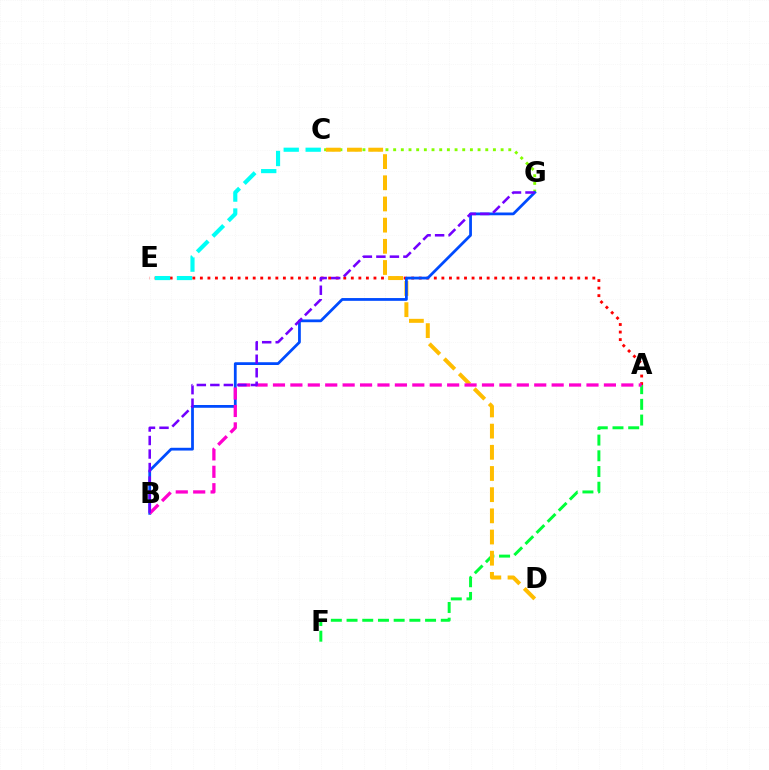{('A', 'F'): [{'color': '#00ff39', 'line_style': 'dashed', 'thickness': 2.13}], ('A', 'E'): [{'color': '#ff0000', 'line_style': 'dotted', 'thickness': 2.05}], ('C', 'G'): [{'color': '#84ff00', 'line_style': 'dotted', 'thickness': 2.09}], ('C', 'D'): [{'color': '#ffbd00', 'line_style': 'dashed', 'thickness': 2.88}], ('B', 'G'): [{'color': '#004bff', 'line_style': 'solid', 'thickness': 1.99}, {'color': '#7200ff', 'line_style': 'dashed', 'thickness': 1.84}], ('C', 'E'): [{'color': '#00fff6', 'line_style': 'dashed', 'thickness': 2.98}], ('A', 'B'): [{'color': '#ff00cf', 'line_style': 'dashed', 'thickness': 2.37}]}